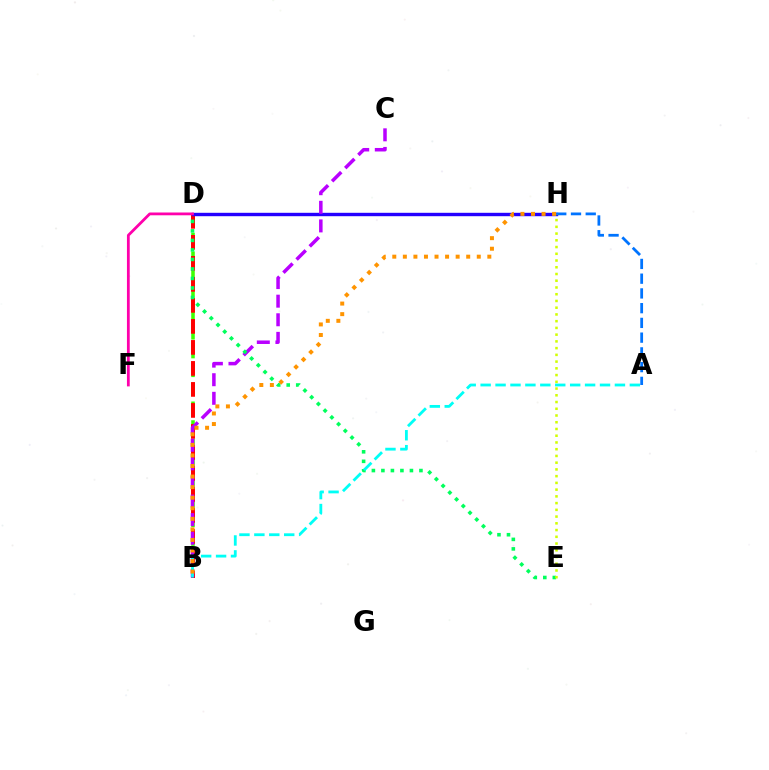{('B', 'D'): [{'color': '#3dff00', 'line_style': 'dashed', 'thickness': 2.55}, {'color': '#ff0000', 'line_style': 'dashed', 'thickness': 2.85}], ('D', 'H'): [{'color': '#2500ff', 'line_style': 'solid', 'thickness': 2.45}], ('B', 'C'): [{'color': '#b900ff', 'line_style': 'dashed', 'thickness': 2.53}], ('D', 'E'): [{'color': '#00ff5c', 'line_style': 'dotted', 'thickness': 2.58}], ('A', 'B'): [{'color': '#00fff6', 'line_style': 'dashed', 'thickness': 2.03}], ('A', 'H'): [{'color': '#0074ff', 'line_style': 'dashed', 'thickness': 2.0}], ('D', 'F'): [{'color': '#ff00ac', 'line_style': 'solid', 'thickness': 2.01}], ('E', 'H'): [{'color': '#d1ff00', 'line_style': 'dotted', 'thickness': 1.83}], ('B', 'H'): [{'color': '#ff9400', 'line_style': 'dotted', 'thickness': 2.87}]}